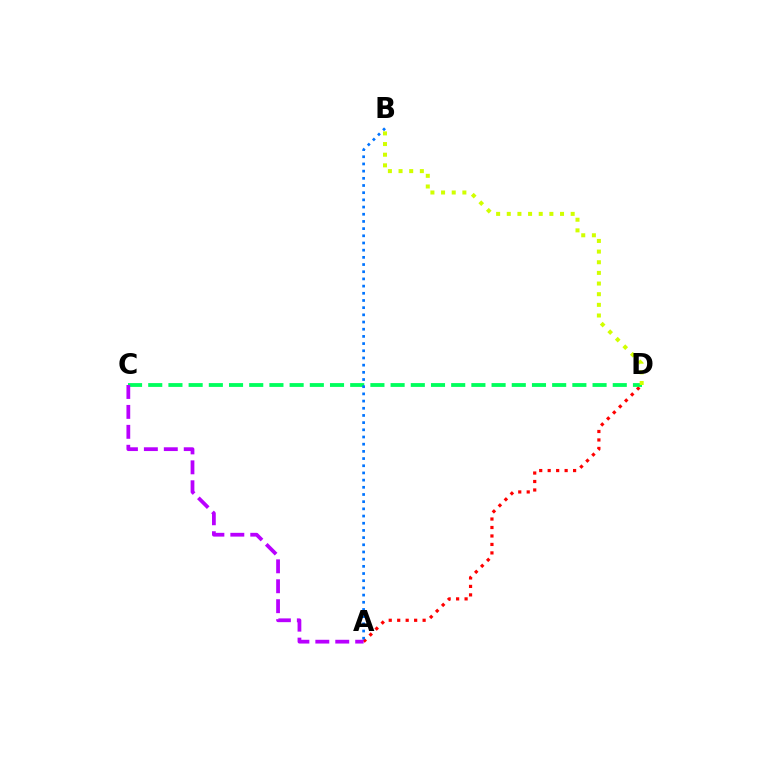{('A', 'D'): [{'color': '#ff0000', 'line_style': 'dotted', 'thickness': 2.3}], ('C', 'D'): [{'color': '#00ff5c', 'line_style': 'dashed', 'thickness': 2.74}], ('A', 'C'): [{'color': '#b900ff', 'line_style': 'dashed', 'thickness': 2.71}], ('A', 'B'): [{'color': '#0074ff', 'line_style': 'dotted', 'thickness': 1.95}], ('B', 'D'): [{'color': '#d1ff00', 'line_style': 'dotted', 'thickness': 2.89}]}